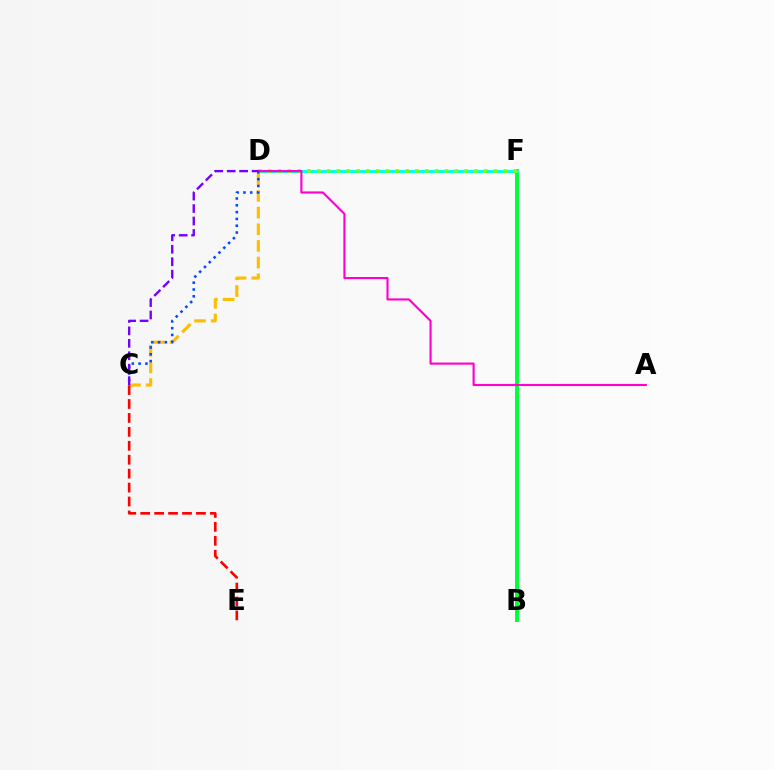{('C', 'D'): [{'color': '#ffbd00', 'line_style': 'dashed', 'thickness': 2.26}, {'color': '#004bff', 'line_style': 'dotted', 'thickness': 1.85}, {'color': '#7200ff', 'line_style': 'dashed', 'thickness': 1.69}], ('B', 'F'): [{'color': '#00ff39', 'line_style': 'solid', 'thickness': 2.84}], ('C', 'E'): [{'color': '#ff0000', 'line_style': 'dashed', 'thickness': 1.89}], ('D', 'F'): [{'color': '#00fff6', 'line_style': 'solid', 'thickness': 2.17}, {'color': '#84ff00', 'line_style': 'dotted', 'thickness': 2.67}], ('A', 'D'): [{'color': '#ff00cf', 'line_style': 'solid', 'thickness': 1.54}]}